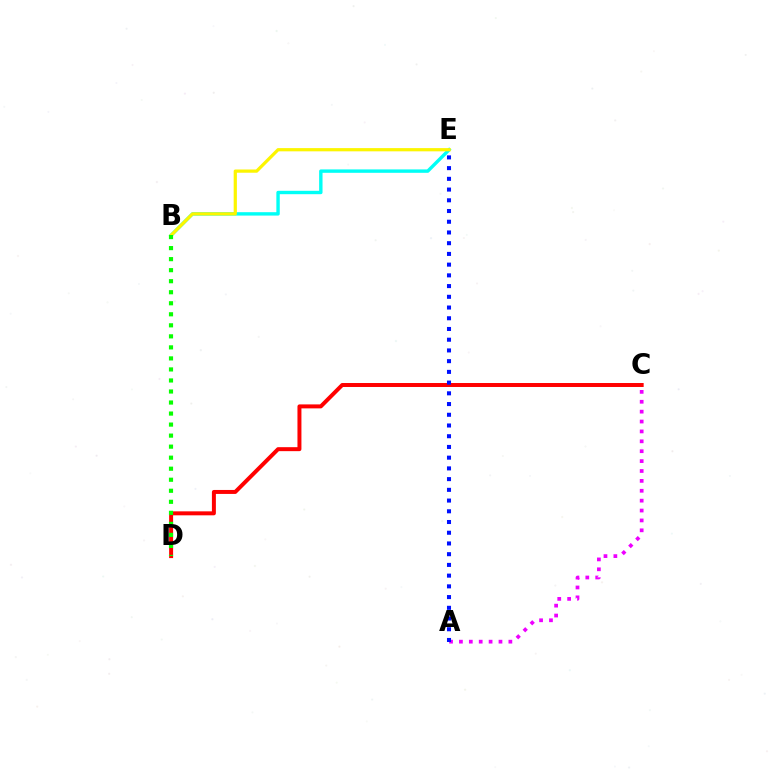{('B', 'E'): [{'color': '#00fff6', 'line_style': 'solid', 'thickness': 2.44}, {'color': '#fcf500', 'line_style': 'solid', 'thickness': 2.32}], ('C', 'D'): [{'color': '#ff0000', 'line_style': 'solid', 'thickness': 2.86}], ('A', 'C'): [{'color': '#ee00ff', 'line_style': 'dotted', 'thickness': 2.69}], ('B', 'D'): [{'color': '#08ff00', 'line_style': 'dotted', 'thickness': 3.0}], ('A', 'E'): [{'color': '#0010ff', 'line_style': 'dotted', 'thickness': 2.91}]}